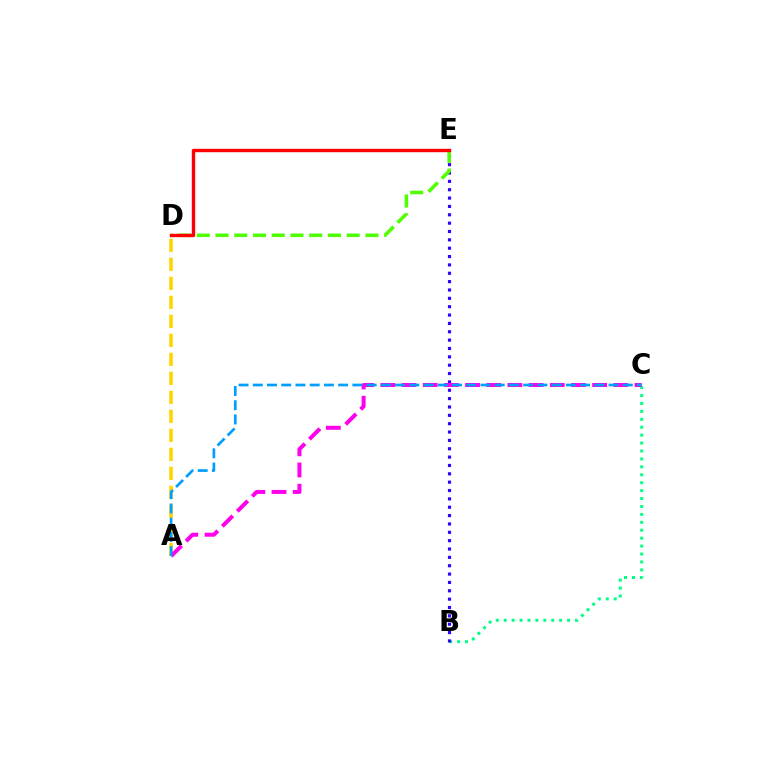{('A', 'D'): [{'color': '#ffd500', 'line_style': 'dashed', 'thickness': 2.58}], ('B', 'C'): [{'color': '#00ff86', 'line_style': 'dotted', 'thickness': 2.15}], ('B', 'E'): [{'color': '#3700ff', 'line_style': 'dotted', 'thickness': 2.27}], ('A', 'C'): [{'color': '#ff00ed', 'line_style': 'dashed', 'thickness': 2.88}, {'color': '#009eff', 'line_style': 'dashed', 'thickness': 1.93}], ('D', 'E'): [{'color': '#4fff00', 'line_style': 'dashed', 'thickness': 2.55}, {'color': '#ff0000', 'line_style': 'solid', 'thickness': 2.44}]}